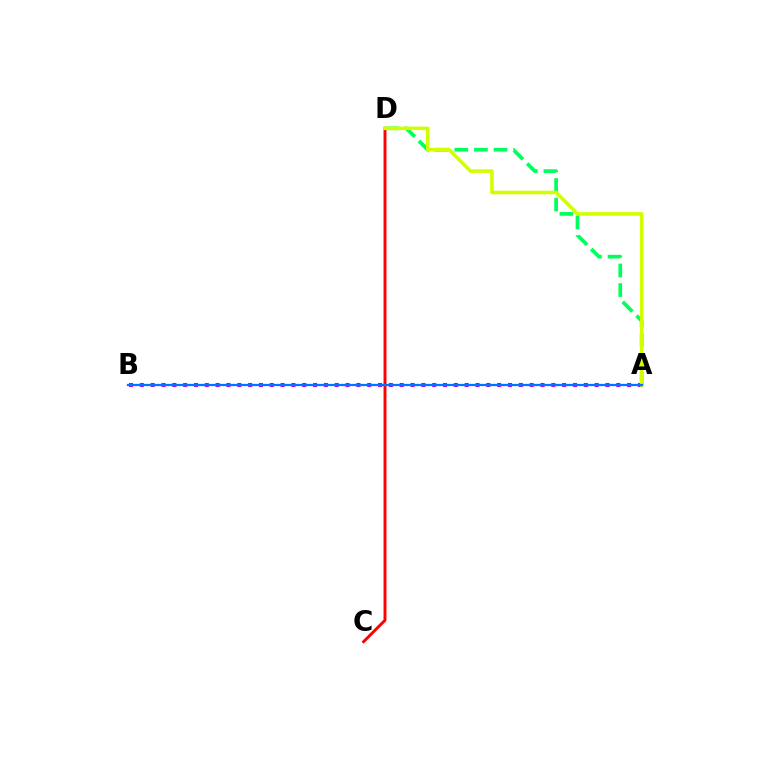{('A', 'B'): [{'color': '#b900ff', 'line_style': 'dotted', 'thickness': 2.94}, {'color': '#0074ff', 'line_style': 'solid', 'thickness': 1.62}], ('A', 'D'): [{'color': '#00ff5c', 'line_style': 'dashed', 'thickness': 2.66}, {'color': '#d1ff00', 'line_style': 'solid', 'thickness': 2.56}], ('C', 'D'): [{'color': '#ff0000', 'line_style': 'solid', 'thickness': 2.1}]}